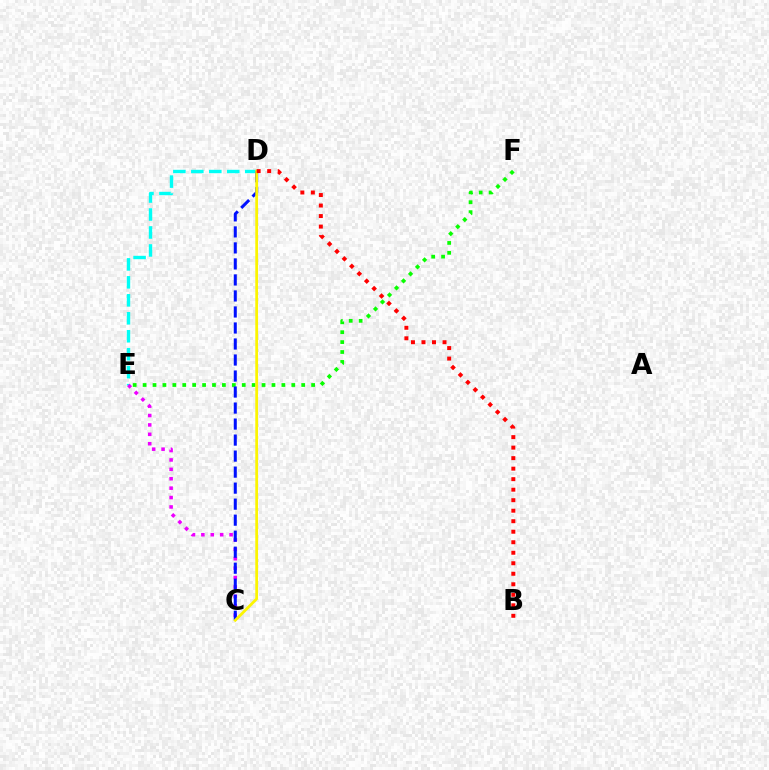{('E', 'F'): [{'color': '#08ff00', 'line_style': 'dotted', 'thickness': 2.69}], ('D', 'E'): [{'color': '#00fff6', 'line_style': 'dashed', 'thickness': 2.44}], ('C', 'E'): [{'color': '#ee00ff', 'line_style': 'dotted', 'thickness': 2.55}], ('C', 'D'): [{'color': '#0010ff', 'line_style': 'dashed', 'thickness': 2.18}, {'color': '#fcf500', 'line_style': 'solid', 'thickness': 1.99}], ('B', 'D'): [{'color': '#ff0000', 'line_style': 'dotted', 'thickness': 2.86}]}